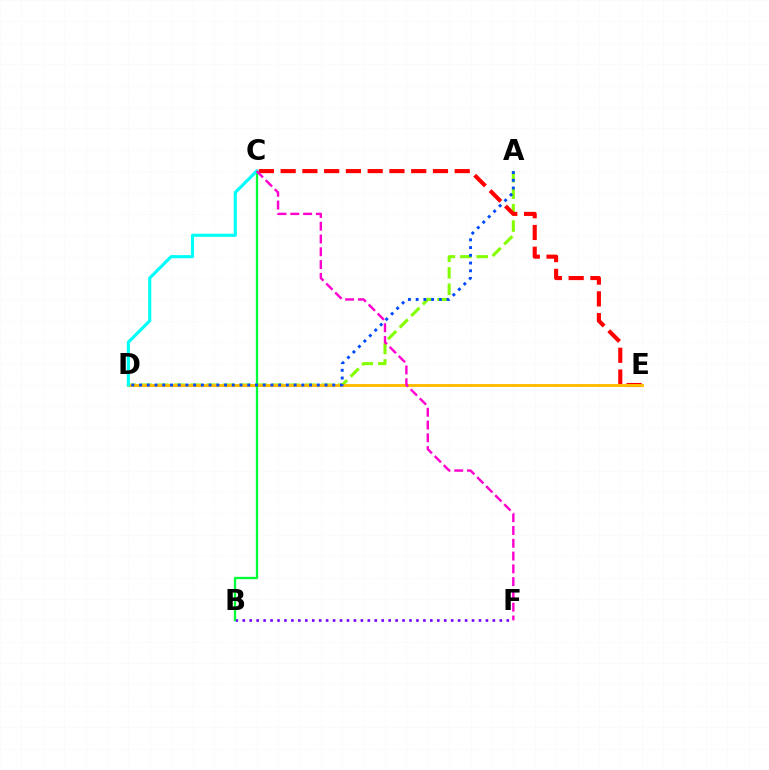{('A', 'D'): [{'color': '#84ff00', 'line_style': 'dashed', 'thickness': 2.23}, {'color': '#004bff', 'line_style': 'dotted', 'thickness': 2.1}], ('C', 'E'): [{'color': '#ff0000', 'line_style': 'dashed', 'thickness': 2.96}], ('D', 'E'): [{'color': '#ffbd00', 'line_style': 'solid', 'thickness': 2.1}], ('B', 'F'): [{'color': '#7200ff', 'line_style': 'dotted', 'thickness': 1.89}], ('B', 'C'): [{'color': '#00ff39', 'line_style': 'solid', 'thickness': 1.67}], ('C', 'D'): [{'color': '#00fff6', 'line_style': 'solid', 'thickness': 2.25}], ('C', 'F'): [{'color': '#ff00cf', 'line_style': 'dashed', 'thickness': 1.74}]}